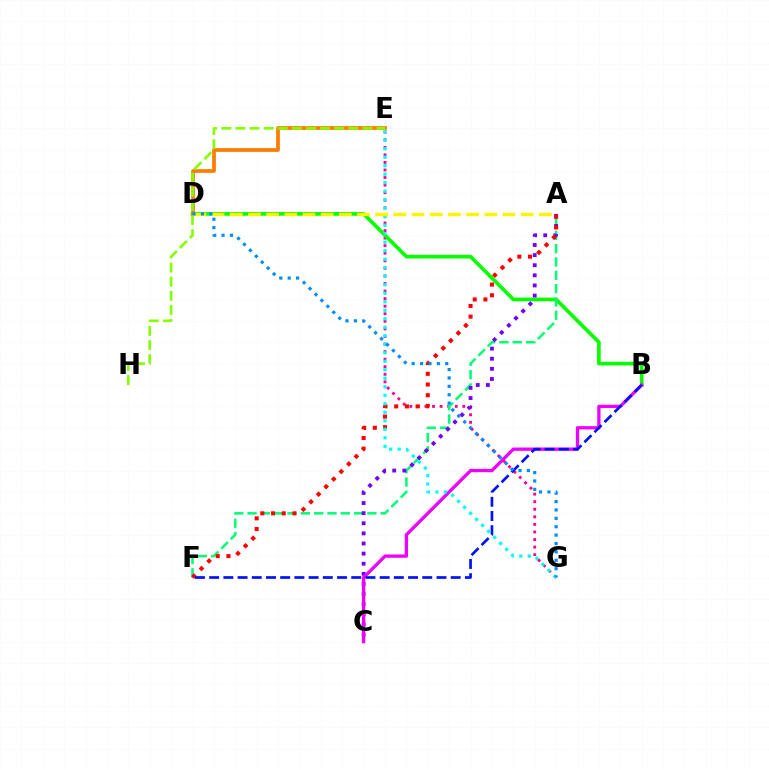{('E', 'G'): [{'color': '#ff0094', 'line_style': 'dotted', 'thickness': 2.06}, {'color': '#00fff6', 'line_style': 'dotted', 'thickness': 2.31}], ('B', 'D'): [{'color': '#08ff00', 'line_style': 'solid', 'thickness': 2.65}], ('A', 'F'): [{'color': '#00ff74', 'line_style': 'dashed', 'thickness': 1.81}, {'color': '#ff0000', 'line_style': 'dotted', 'thickness': 2.91}], ('D', 'E'): [{'color': '#ff7c00', 'line_style': 'solid', 'thickness': 2.66}], ('E', 'H'): [{'color': '#84ff00', 'line_style': 'dashed', 'thickness': 1.92}], ('A', 'C'): [{'color': '#7200ff', 'line_style': 'dotted', 'thickness': 2.75}], ('B', 'C'): [{'color': '#ee00ff', 'line_style': 'solid', 'thickness': 2.37}], ('B', 'F'): [{'color': '#0010ff', 'line_style': 'dashed', 'thickness': 1.93}], ('A', 'D'): [{'color': '#fcf500', 'line_style': 'dashed', 'thickness': 2.47}], ('D', 'G'): [{'color': '#008cff', 'line_style': 'dotted', 'thickness': 2.28}]}